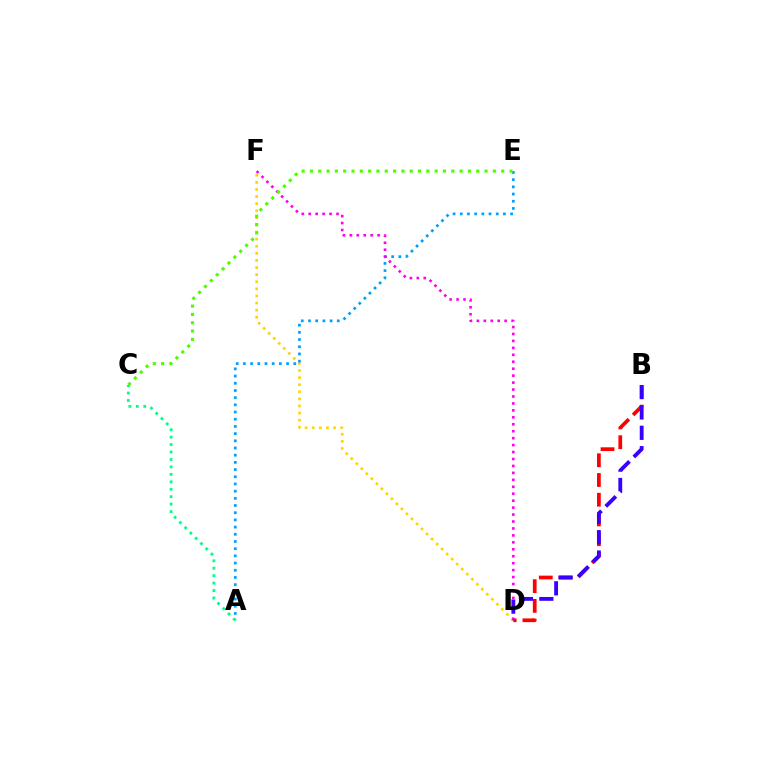{('D', 'F'): [{'color': '#ffd500', 'line_style': 'dotted', 'thickness': 1.93}, {'color': '#ff00ed', 'line_style': 'dotted', 'thickness': 1.89}], ('A', 'E'): [{'color': '#009eff', 'line_style': 'dotted', 'thickness': 1.95}], ('B', 'D'): [{'color': '#ff0000', 'line_style': 'dashed', 'thickness': 2.68}, {'color': '#3700ff', 'line_style': 'dashed', 'thickness': 2.76}], ('C', 'E'): [{'color': '#4fff00', 'line_style': 'dotted', 'thickness': 2.26}], ('A', 'C'): [{'color': '#00ff86', 'line_style': 'dotted', 'thickness': 2.02}]}